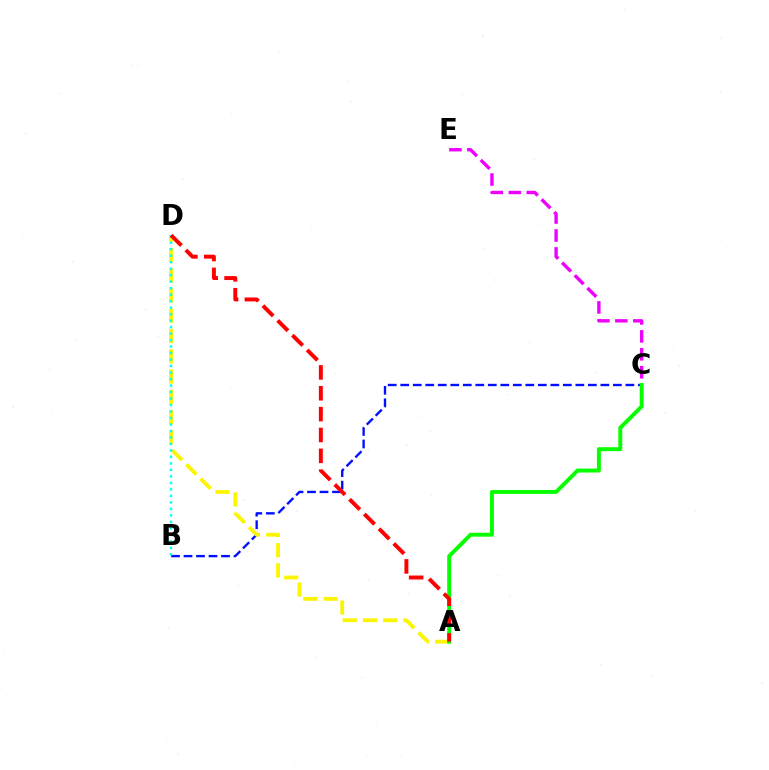{('C', 'E'): [{'color': '#ee00ff', 'line_style': 'dashed', 'thickness': 2.44}], ('B', 'C'): [{'color': '#0010ff', 'line_style': 'dashed', 'thickness': 1.7}], ('A', 'D'): [{'color': '#fcf500', 'line_style': 'dashed', 'thickness': 2.75}, {'color': '#ff0000', 'line_style': 'dashed', 'thickness': 2.83}], ('B', 'D'): [{'color': '#00fff6', 'line_style': 'dotted', 'thickness': 1.76}], ('A', 'C'): [{'color': '#08ff00', 'line_style': 'solid', 'thickness': 2.83}]}